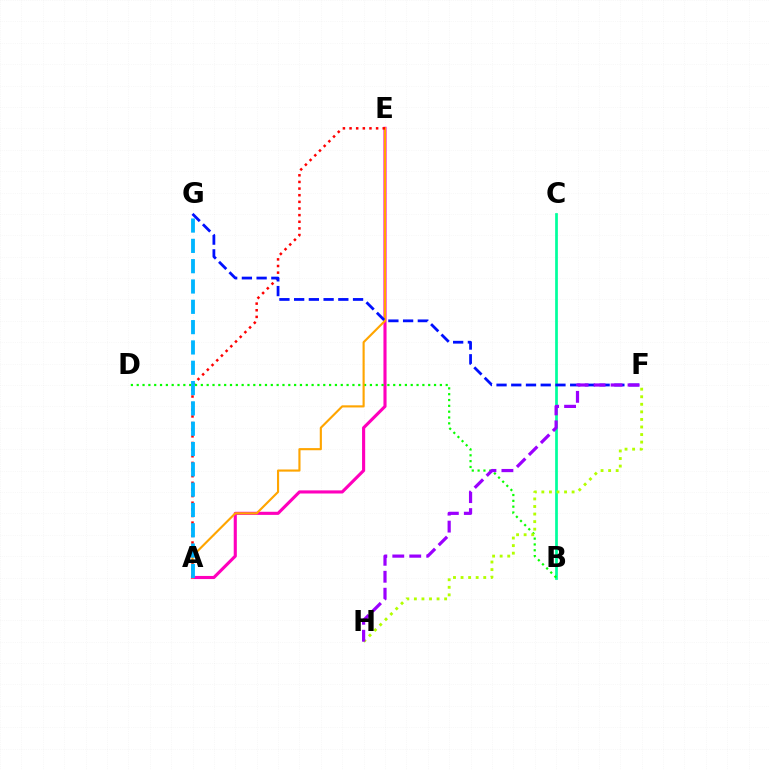{('A', 'E'): [{'color': '#ff00bd', 'line_style': 'solid', 'thickness': 2.24}, {'color': '#ffa500', 'line_style': 'solid', 'thickness': 1.54}, {'color': '#ff0000', 'line_style': 'dotted', 'thickness': 1.8}], ('B', 'C'): [{'color': '#00ff9d', 'line_style': 'solid', 'thickness': 1.96}], ('B', 'D'): [{'color': '#08ff00', 'line_style': 'dotted', 'thickness': 1.58}], ('F', 'G'): [{'color': '#0010ff', 'line_style': 'dashed', 'thickness': 2.0}], ('F', 'H'): [{'color': '#b3ff00', 'line_style': 'dotted', 'thickness': 2.05}, {'color': '#9b00ff', 'line_style': 'dashed', 'thickness': 2.3}], ('A', 'G'): [{'color': '#00b5ff', 'line_style': 'dashed', 'thickness': 2.76}]}